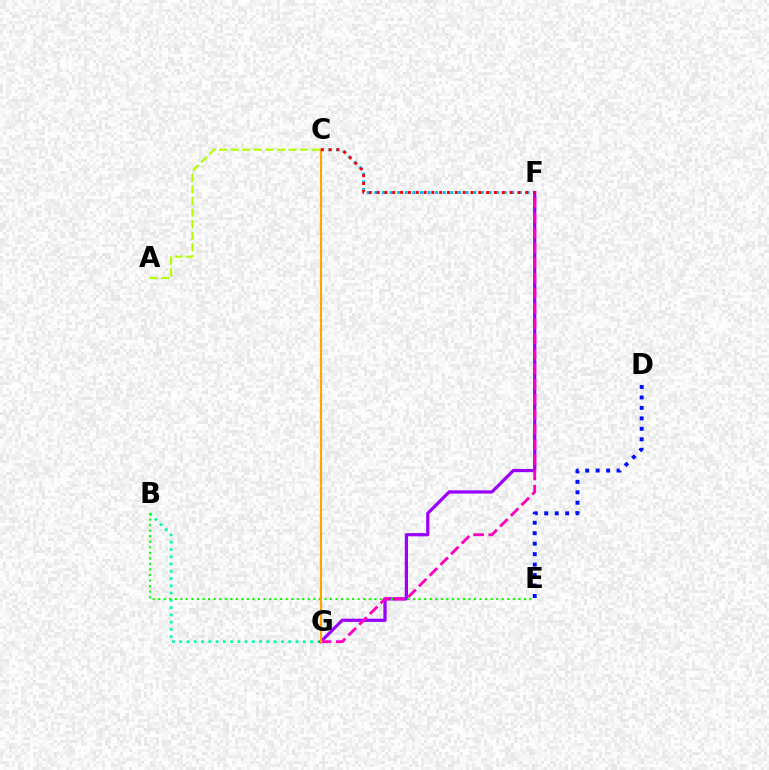{('C', 'F'): [{'color': '#00b5ff', 'line_style': 'dotted', 'thickness': 2.07}, {'color': '#ff0000', 'line_style': 'dotted', 'thickness': 2.12}], ('B', 'G'): [{'color': '#00ff9d', 'line_style': 'dotted', 'thickness': 1.98}], ('D', 'E'): [{'color': '#0010ff', 'line_style': 'dotted', 'thickness': 2.84}], ('F', 'G'): [{'color': '#9b00ff', 'line_style': 'solid', 'thickness': 2.32}, {'color': '#ff00bd', 'line_style': 'dashed', 'thickness': 2.06}], ('B', 'E'): [{'color': '#08ff00', 'line_style': 'dotted', 'thickness': 1.51}], ('A', 'C'): [{'color': '#b3ff00', 'line_style': 'dashed', 'thickness': 1.57}], ('C', 'G'): [{'color': '#ffa500', 'line_style': 'solid', 'thickness': 1.56}]}